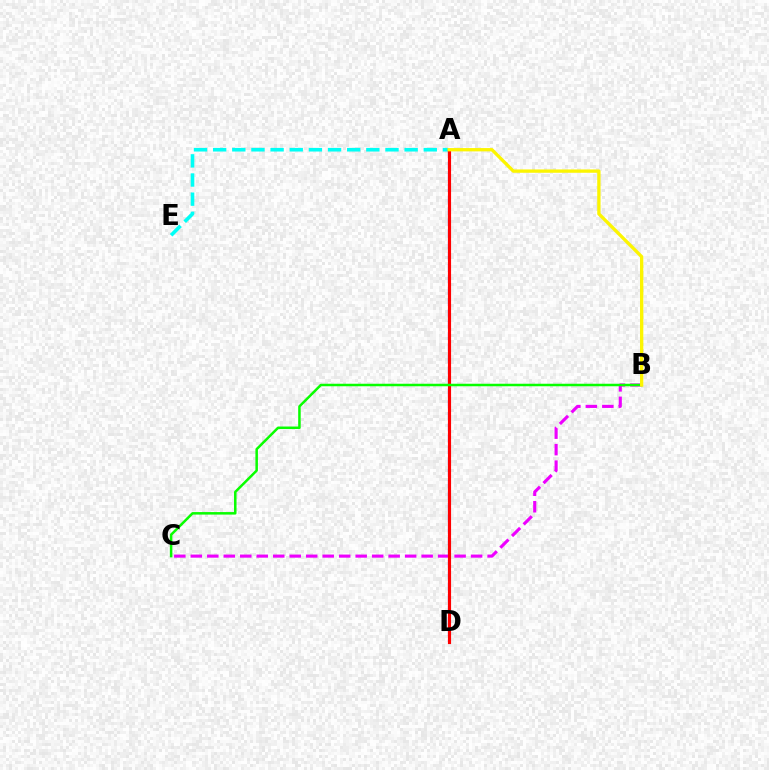{('A', 'E'): [{'color': '#00fff6', 'line_style': 'dashed', 'thickness': 2.6}], ('A', 'D'): [{'color': '#0010ff', 'line_style': 'dashed', 'thickness': 1.55}, {'color': '#ff0000', 'line_style': 'solid', 'thickness': 2.25}], ('B', 'C'): [{'color': '#ee00ff', 'line_style': 'dashed', 'thickness': 2.24}, {'color': '#08ff00', 'line_style': 'solid', 'thickness': 1.81}], ('A', 'B'): [{'color': '#fcf500', 'line_style': 'solid', 'thickness': 2.39}]}